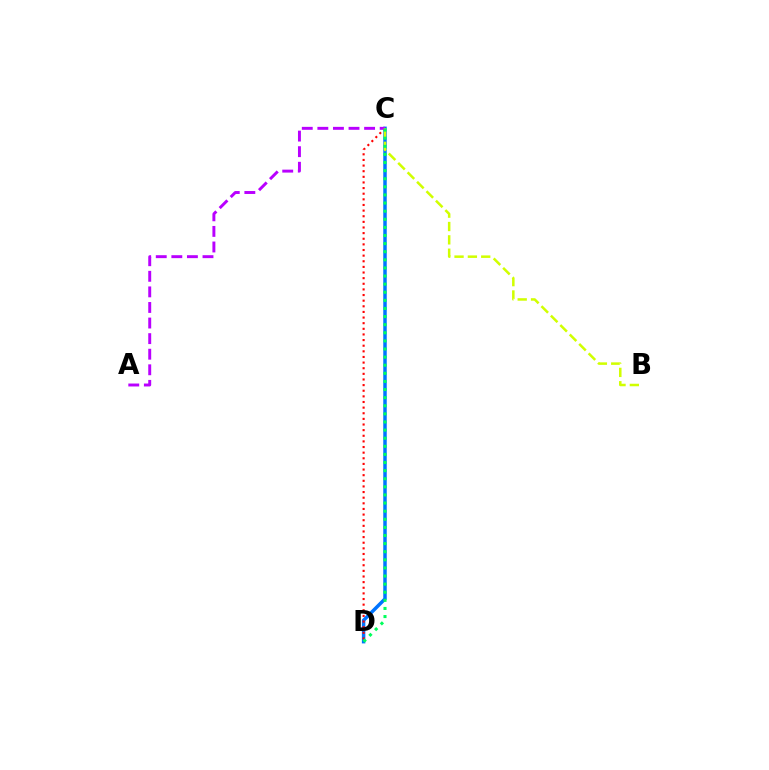{('C', 'D'): [{'color': '#0074ff', 'line_style': 'solid', 'thickness': 2.5}, {'color': '#ff0000', 'line_style': 'dotted', 'thickness': 1.53}, {'color': '#00ff5c', 'line_style': 'dotted', 'thickness': 2.2}], ('A', 'C'): [{'color': '#b900ff', 'line_style': 'dashed', 'thickness': 2.12}], ('B', 'C'): [{'color': '#d1ff00', 'line_style': 'dashed', 'thickness': 1.81}]}